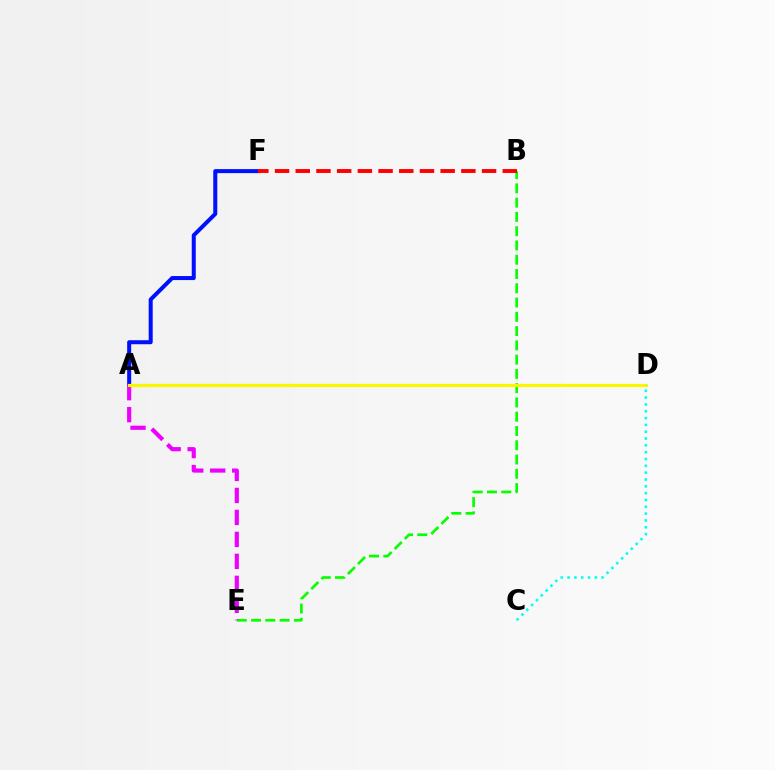{('A', 'F'): [{'color': '#0010ff', 'line_style': 'solid', 'thickness': 2.9}], ('B', 'E'): [{'color': '#08ff00', 'line_style': 'dashed', 'thickness': 1.94}], ('A', 'E'): [{'color': '#ee00ff', 'line_style': 'dashed', 'thickness': 2.99}], ('A', 'D'): [{'color': '#fcf500', 'line_style': 'solid', 'thickness': 2.3}], ('B', 'F'): [{'color': '#ff0000', 'line_style': 'dashed', 'thickness': 2.81}], ('C', 'D'): [{'color': '#00fff6', 'line_style': 'dotted', 'thickness': 1.85}]}